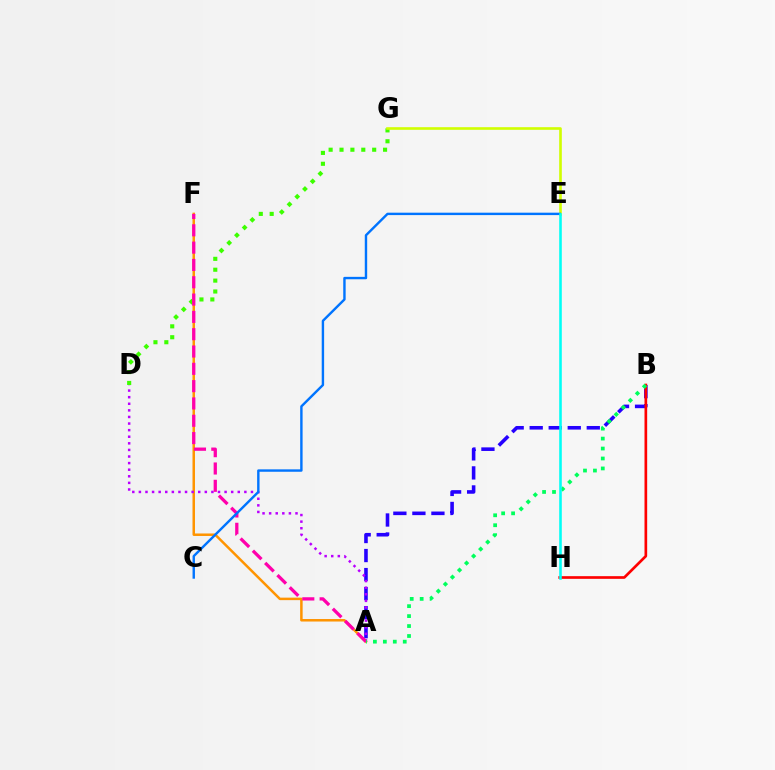{('D', 'G'): [{'color': '#3dff00', 'line_style': 'dotted', 'thickness': 2.96}], ('A', 'B'): [{'color': '#2500ff', 'line_style': 'dashed', 'thickness': 2.58}, {'color': '#00ff5c', 'line_style': 'dotted', 'thickness': 2.7}], ('B', 'H'): [{'color': '#ff0000', 'line_style': 'solid', 'thickness': 1.93}], ('A', 'F'): [{'color': '#ff9400', 'line_style': 'solid', 'thickness': 1.8}, {'color': '#ff00ac', 'line_style': 'dashed', 'thickness': 2.35}], ('E', 'G'): [{'color': '#d1ff00', 'line_style': 'solid', 'thickness': 1.89}], ('A', 'D'): [{'color': '#b900ff', 'line_style': 'dotted', 'thickness': 1.79}], ('C', 'E'): [{'color': '#0074ff', 'line_style': 'solid', 'thickness': 1.73}], ('E', 'H'): [{'color': '#00fff6', 'line_style': 'solid', 'thickness': 1.86}]}